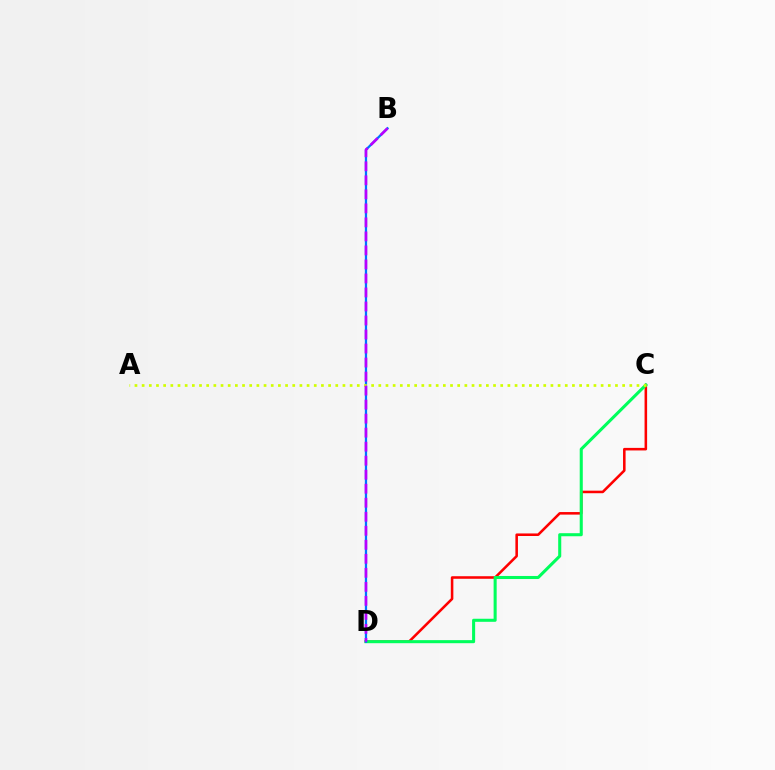{('C', 'D'): [{'color': '#ff0000', 'line_style': 'solid', 'thickness': 1.84}, {'color': '#00ff5c', 'line_style': 'solid', 'thickness': 2.2}], ('B', 'D'): [{'color': '#0074ff', 'line_style': 'solid', 'thickness': 1.63}, {'color': '#b900ff', 'line_style': 'dashed', 'thickness': 1.9}], ('A', 'C'): [{'color': '#d1ff00', 'line_style': 'dotted', 'thickness': 1.95}]}